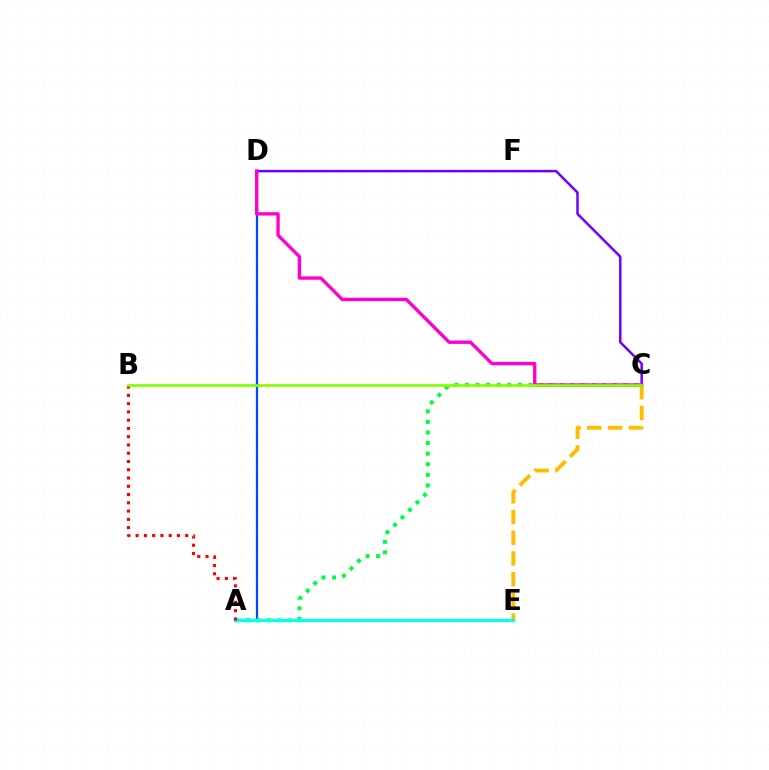{('C', 'E'): [{'color': '#ffbd00', 'line_style': 'dashed', 'thickness': 2.82}], ('A', 'D'): [{'color': '#004bff', 'line_style': 'solid', 'thickness': 1.64}], ('A', 'C'): [{'color': '#00ff39', 'line_style': 'dotted', 'thickness': 2.88}], ('A', 'E'): [{'color': '#00fff6', 'line_style': 'solid', 'thickness': 2.3}], ('A', 'B'): [{'color': '#ff0000', 'line_style': 'dotted', 'thickness': 2.25}], ('C', 'D'): [{'color': '#7200ff', 'line_style': 'solid', 'thickness': 1.81}, {'color': '#ff00cf', 'line_style': 'solid', 'thickness': 2.42}], ('B', 'C'): [{'color': '#84ff00', 'line_style': 'solid', 'thickness': 1.95}]}